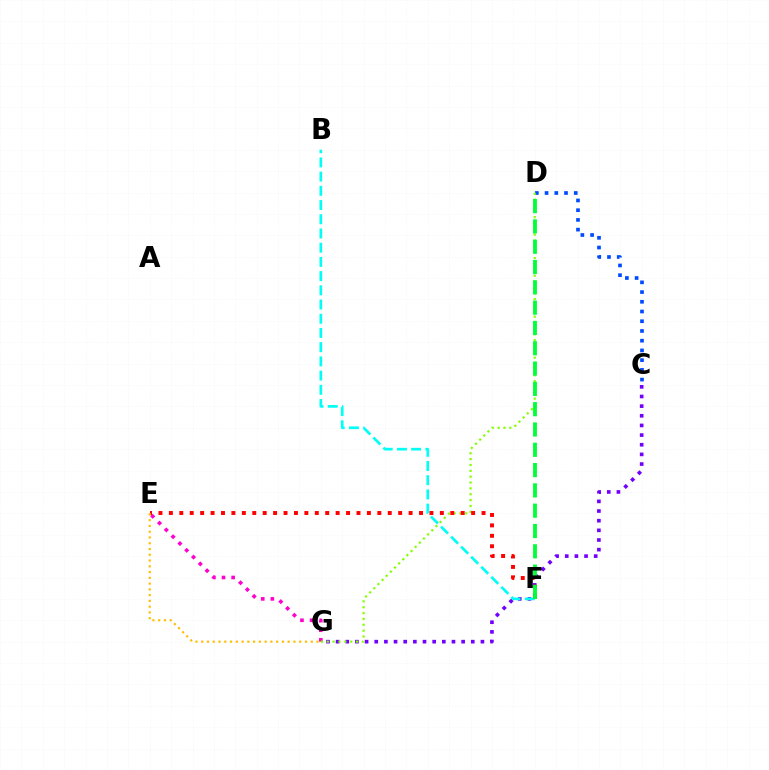{('C', 'G'): [{'color': '#7200ff', 'line_style': 'dotted', 'thickness': 2.62}], ('E', 'G'): [{'color': '#ff00cf', 'line_style': 'dotted', 'thickness': 2.61}, {'color': '#ffbd00', 'line_style': 'dotted', 'thickness': 1.57}], ('C', 'D'): [{'color': '#004bff', 'line_style': 'dotted', 'thickness': 2.64}], ('D', 'G'): [{'color': '#84ff00', 'line_style': 'dotted', 'thickness': 1.59}], ('B', 'F'): [{'color': '#00fff6', 'line_style': 'dashed', 'thickness': 1.93}], ('E', 'F'): [{'color': '#ff0000', 'line_style': 'dotted', 'thickness': 2.83}], ('D', 'F'): [{'color': '#00ff39', 'line_style': 'dashed', 'thickness': 2.76}]}